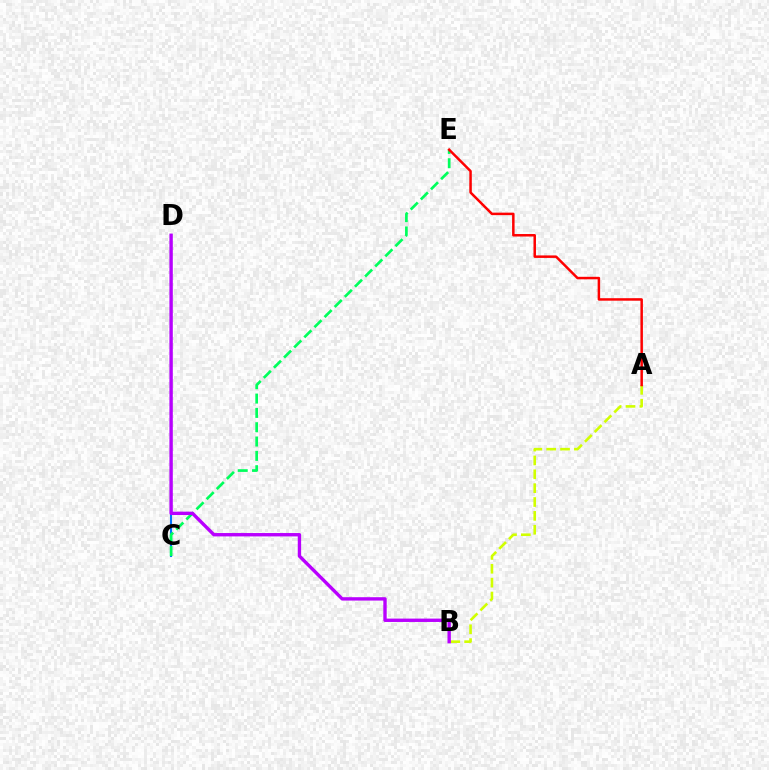{('C', 'D'): [{'color': '#0074ff', 'line_style': 'solid', 'thickness': 1.5}], ('C', 'E'): [{'color': '#00ff5c', 'line_style': 'dashed', 'thickness': 1.95}], ('A', 'B'): [{'color': '#d1ff00', 'line_style': 'dashed', 'thickness': 1.88}], ('A', 'E'): [{'color': '#ff0000', 'line_style': 'solid', 'thickness': 1.8}], ('B', 'D'): [{'color': '#b900ff', 'line_style': 'solid', 'thickness': 2.43}]}